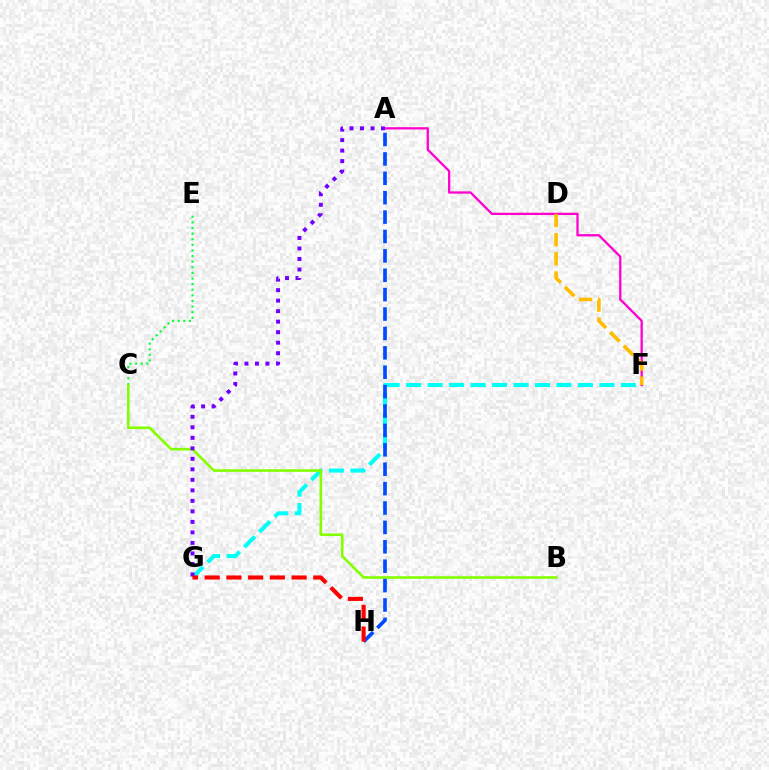{('F', 'G'): [{'color': '#00fff6', 'line_style': 'dashed', 'thickness': 2.92}], ('A', 'F'): [{'color': '#ff00cf', 'line_style': 'solid', 'thickness': 1.65}], ('C', 'E'): [{'color': '#00ff39', 'line_style': 'dotted', 'thickness': 1.52}], ('B', 'C'): [{'color': '#84ff00', 'line_style': 'solid', 'thickness': 1.89}], ('A', 'H'): [{'color': '#004bff', 'line_style': 'dashed', 'thickness': 2.63}], ('A', 'G'): [{'color': '#7200ff', 'line_style': 'dotted', 'thickness': 2.86}], ('D', 'F'): [{'color': '#ffbd00', 'line_style': 'dashed', 'thickness': 2.6}], ('G', 'H'): [{'color': '#ff0000', 'line_style': 'dashed', 'thickness': 2.95}]}